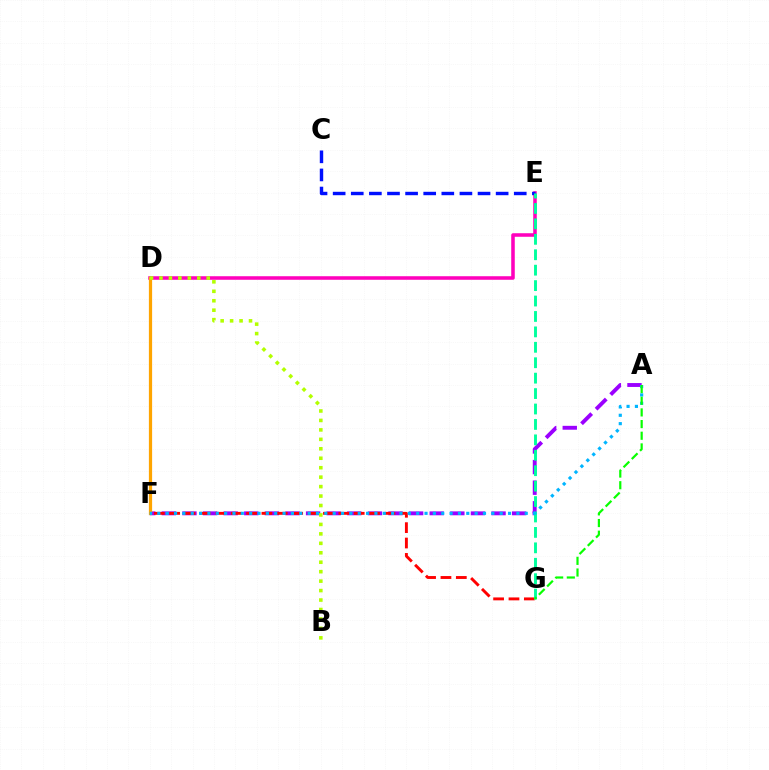{('D', 'E'): [{'color': '#ff00bd', 'line_style': 'solid', 'thickness': 2.55}], ('A', 'F'): [{'color': '#9b00ff', 'line_style': 'dashed', 'thickness': 2.8}, {'color': '#00b5ff', 'line_style': 'dotted', 'thickness': 2.27}], ('D', 'F'): [{'color': '#ffa500', 'line_style': 'solid', 'thickness': 2.32}], ('F', 'G'): [{'color': '#ff0000', 'line_style': 'dashed', 'thickness': 2.09}], ('C', 'E'): [{'color': '#0010ff', 'line_style': 'dashed', 'thickness': 2.46}], ('E', 'G'): [{'color': '#00ff9d', 'line_style': 'dashed', 'thickness': 2.1}], ('A', 'G'): [{'color': '#08ff00', 'line_style': 'dashed', 'thickness': 1.59}], ('B', 'D'): [{'color': '#b3ff00', 'line_style': 'dotted', 'thickness': 2.57}]}